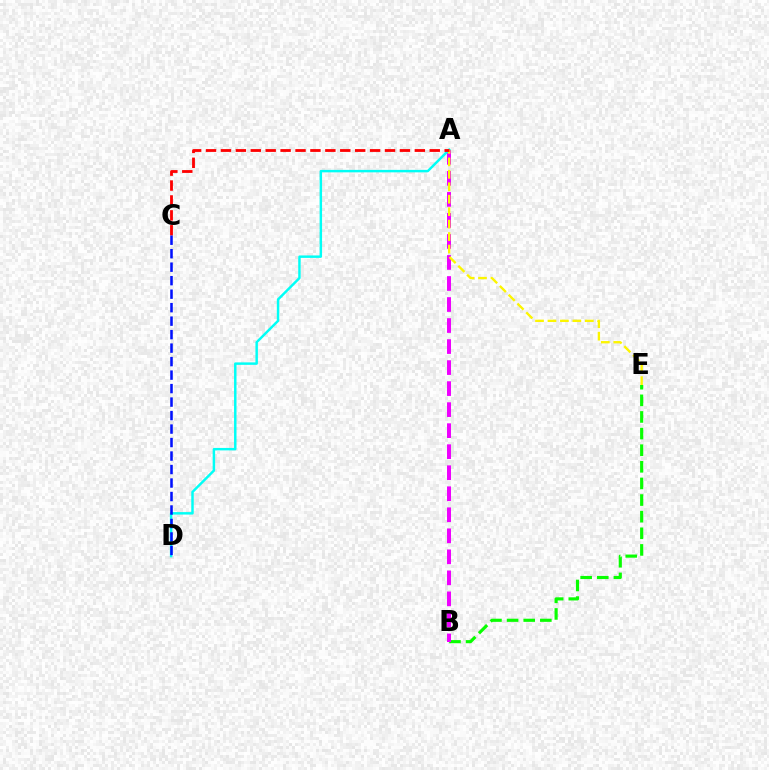{('B', 'E'): [{'color': '#08ff00', 'line_style': 'dashed', 'thickness': 2.26}], ('A', 'B'): [{'color': '#ee00ff', 'line_style': 'dashed', 'thickness': 2.86}], ('A', 'D'): [{'color': '#00fff6', 'line_style': 'solid', 'thickness': 1.77}], ('A', 'E'): [{'color': '#fcf500', 'line_style': 'dashed', 'thickness': 1.69}], ('A', 'C'): [{'color': '#ff0000', 'line_style': 'dashed', 'thickness': 2.03}], ('C', 'D'): [{'color': '#0010ff', 'line_style': 'dashed', 'thickness': 1.83}]}